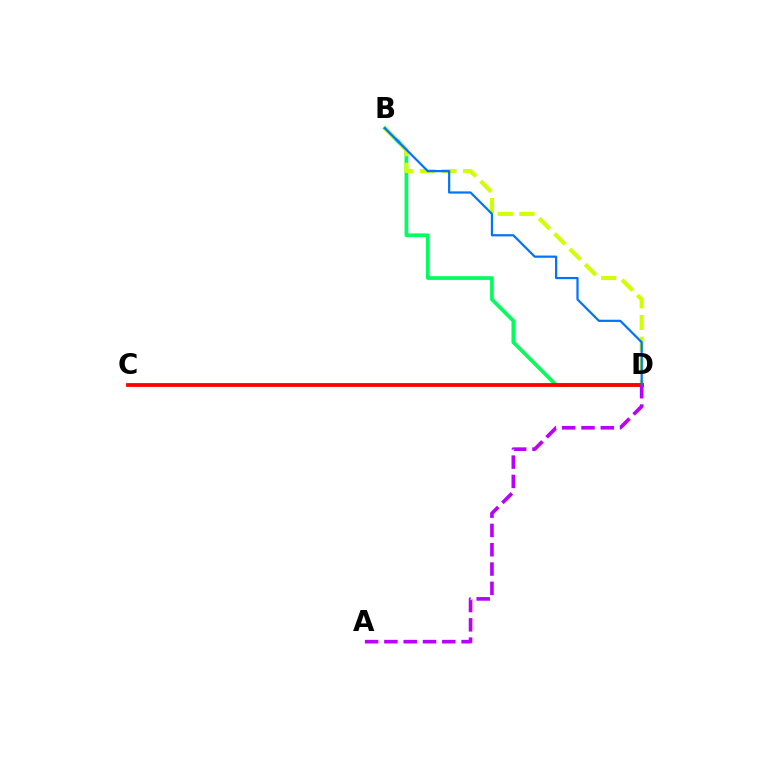{('B', 'D'): [{'color': '#00ff5c', 'line_style': 'solid', 'thickness': 2.68}, {'color': '#d1ff00', 'line_style': 'dashed', 'thickness': 2.94}, {'color': '#0074ff', 'line_style': 'solid', 'thickness': 1.6}], ('C', 'D'): [{'color': '#ff0000', 'line_style': 'solid', 'thickness': 2.74}], ('A', 'D'): [{'color': '#b900ff', 'line_style': 'dashed', 'thickness': 2.62}]}